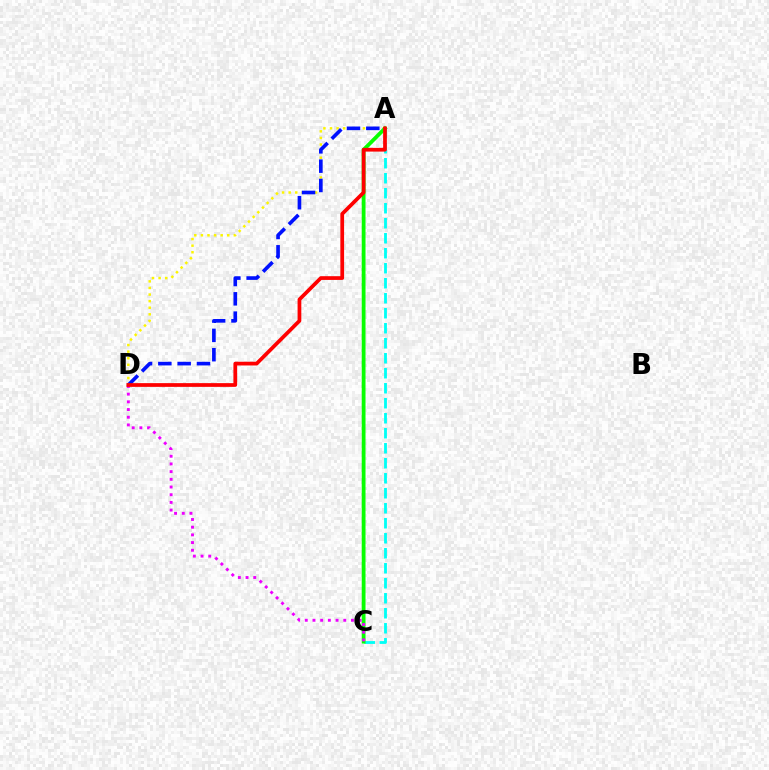{('A', 'C'): [{'color': '#00fff6', 'line_style': 'dashed', 'thickness': 2.04}, {'color': '#08ff00', 'line_style': 'solid', 'thickness': 2.74}], ('A', 'D'): [{'color': '#fcf500', 'line_style': 'dotted', 'thickness': 1.79}, {'color': '#0010ff', 'line_style': 'dashed', 'thickness': 2.62}, {'color': '#ff0000', 'line_style': 'solid', 'thickness': 2.69}], ('C', 'D'): [{'color': '#ee00ff', 'line_style': 'dotted', 'thickness': 2.09}]}